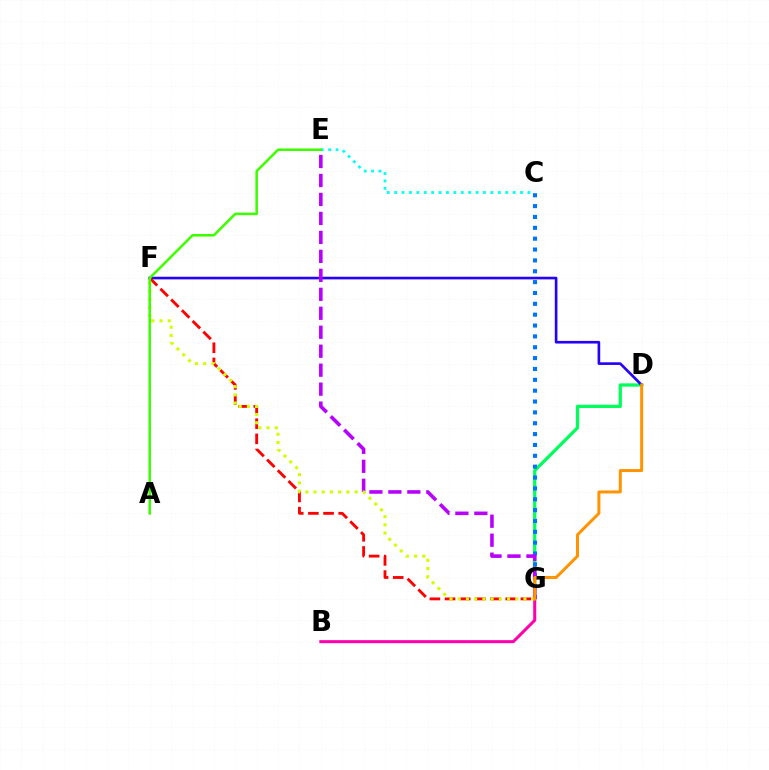{('D', 'G'): [{'color': '#00ff5c', 'line_style': 'solid', 'thickness': 2.35}, {'color': '#ff9400', 'line_style': 'solid', 'thickness': 2.16}], ('C', 'E'): [{'color': '#00fff6', 'line_style': 'dotted', 'thickness': 2.01}], ('C', 'G'): [{'color': '#0074ff', 'line_style': 'dotted', 'thickness': 2.95}], ('B', 'G'): [{'color': '#ff00ac', 'line_style': 'solid', 'thickness': 2.18}], ('D', 'F'): [{'color': '#2500ff', 'line_style': 'solid', 'thickness': 1.9}], ('E', 'G'): [{'color': '#b900ff', 'line_style': 'dashed', 'thickness': 2.58}], ('F', 'G'): [{'color': '#ff0000', 'line_style': 'dashed', 'thickness': 2.06}, {'color': '#d1ff00', 'line_style': 'dotted', 'thickness': 2.23}], ('A', 'E'): [{'color': '#3dff00', 'line_style': 'solid', 'thickness': 1.84}]}